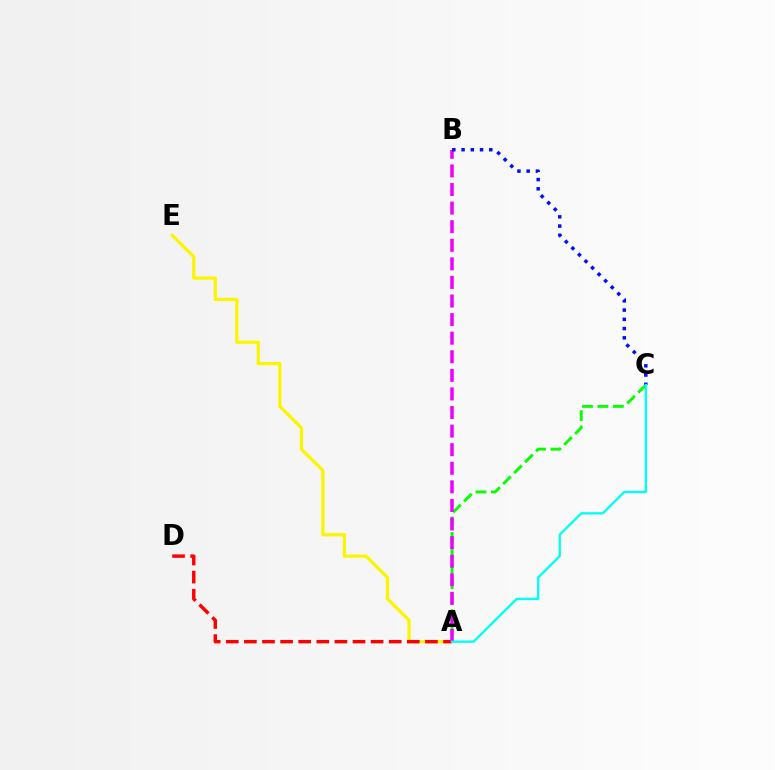{('A', 'E'): [{'color': '#fcf500', 'line_style': 'solid', 'thickness': 2.32}], ('A', 'D'): [{'color': '#ff0000', 'line_style': 'dashed', 'thickness': 2.46}], ('A', 'C'): [{'color': '#08ff00', 'line_style': 'dashed', 'thickness': 2.1}, {'color': '#00fff6', 'line_style': 'solid', 'thickness': 1.68}], ('A', 'B'): [{'color': '#ee00ff', 'line_style': 'dashed', 'thickness': 2.52}], ('B', 'C'): [{'color': '#0010ff', 'line_style': 'dotted', 'thickness': 2.51}]}